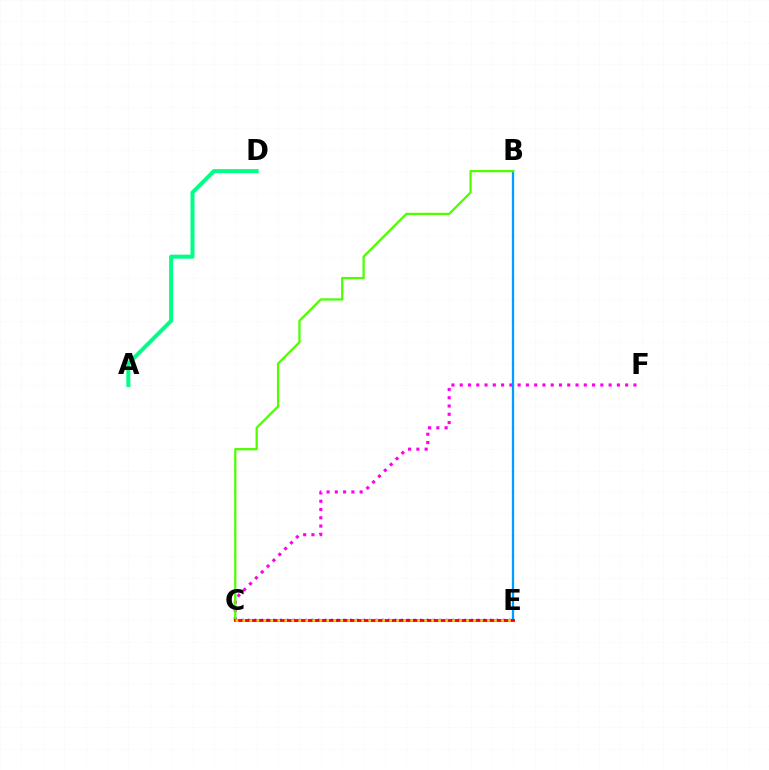{('A', 'D'): [{'color': '#00ff86', 'line_style': 'solid', 'thickness': 2.88}], ('C', 'F'): [{'color': '#ff00ed', 'line_style': 'dotted', 'thickness': 2.25}], ('C', 'E'): [{'color': '#3700ff', 'line_style': 'dotted', 'thickness': 1.73}, {'color': '#ff0000', 'line_style': 'solid', 'thickness': 2.05}, {'color': '#ffd500', 'line_style': 'dotted', 'thickness': 1.9}], ('B', 'E'): [{'color': '#009eff', 'line_style': 'solid', 'thickness': 1.64}], ('B', 'C'): [{'color': '#4fff00', 'line_style': 'solid', 'thickness': 1.63}]}